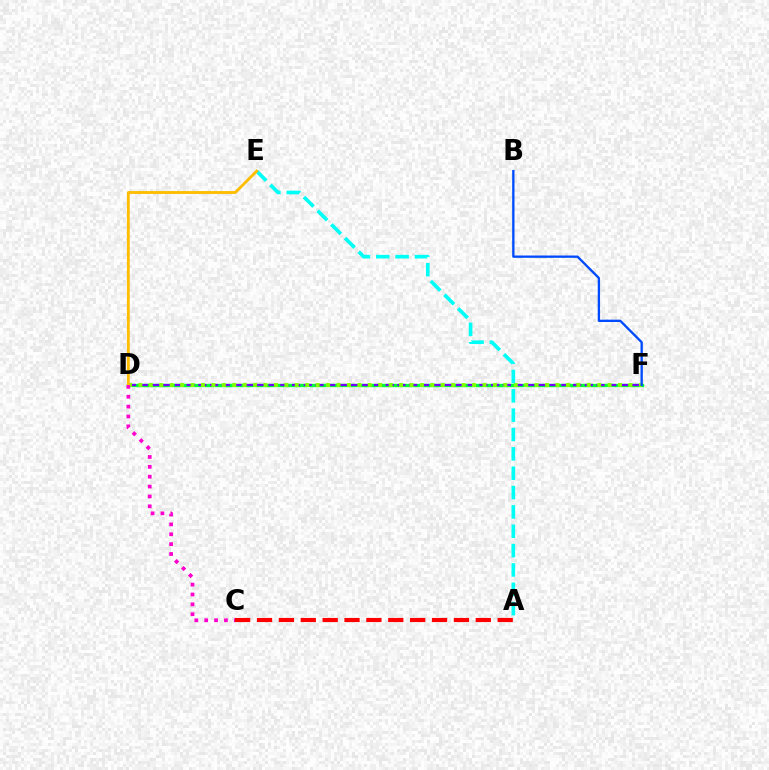{('D', 'F'): [{'color': '#00ff39', 'line_style': 'solid', 'thickness': 2.4}, {'color': '#7200ff', 'line_style': 'dashed', 'thickness': 1.59}, {'color': '#84ff00', 'line_style': 'dotted', 'thickness': 2.83}], ('B', 'F'): [{'color': '#004bff', 'line_style': 'solid', 'thickness': 1.67}], ('A', 'E'): [{'color': '#00fff6', 'line_style': 'dashed', 'thickness': 2.63}], ('D', 'E'): [{'color': '#ffbd00', 'line_style': 'solid', 'thickness': 2.05}], ('C', 'D'): [{'color': '#ff00cf', 'line_style': 'dotted', 'thickness': 2.68}], ('A', 'C'): [{'color': '#ff0000', 'line_style': 'dashed', 'thickness': 2.97}]}